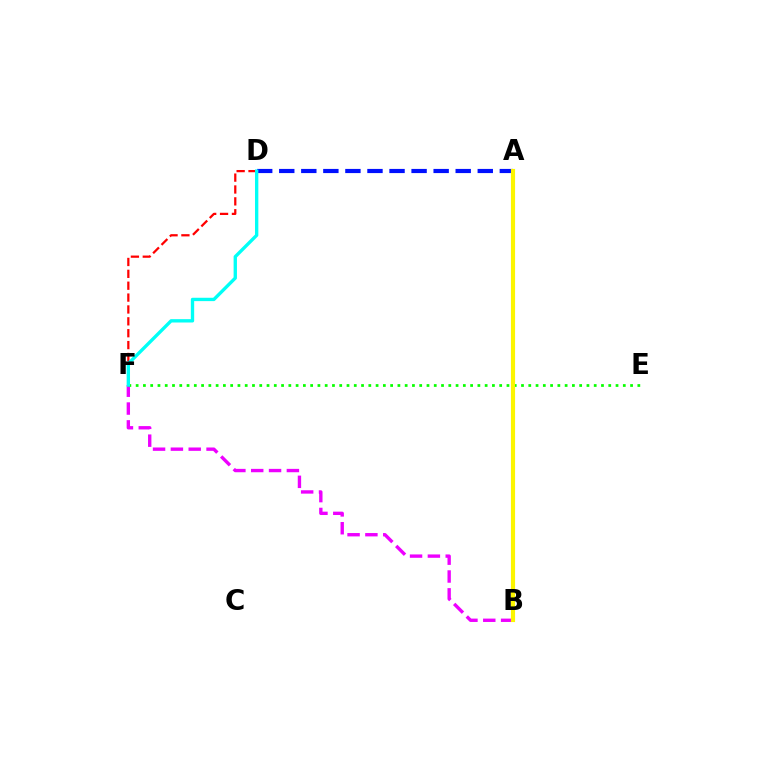{('B', 'F'): [{'color': '#ee00ff', 'line_style': 'dashed', 'thickness': 2.42}], ('E', 'F'): [{'color': '#08ff00', 'line_style': 'dotted', 'thickness': 1.98}], ('A', 'D'): [{'color': '#0010ff', 'line_style': 'dashed', 'thickness': 3.0}], ('A', 'B'): [{'color': '#fcf500', 'line_style': 'solid', 'thickness': 2.99}], ('D', 'F'): [{'color': '#ff0000', 'line_style': 'dashed', 'thickness': 1.61}, {'color': '#00fff6', 'line_style': 'solid', 'thickness': 2.41}]}